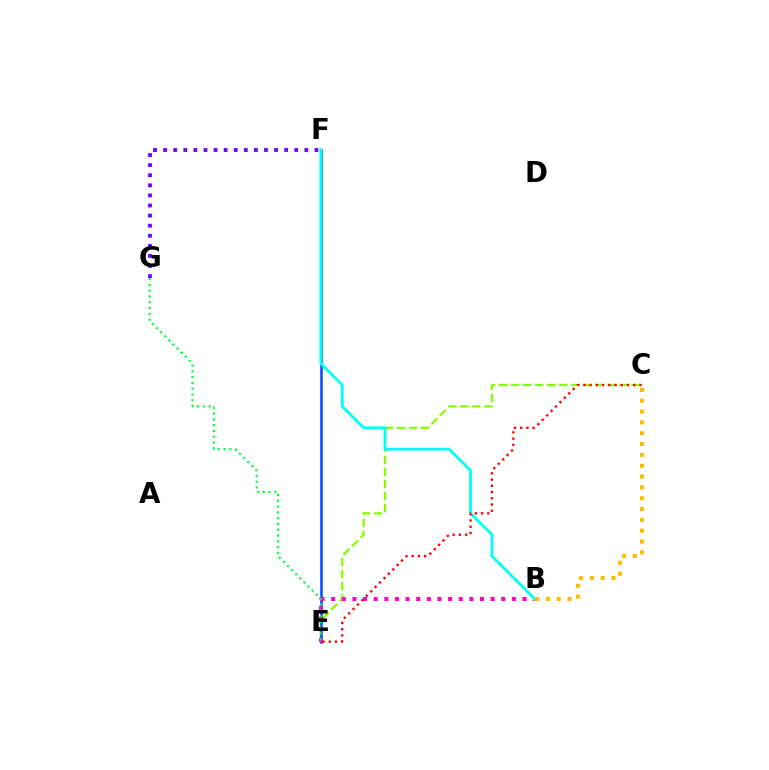{('C', 'E'): [{'color': '#84ff00', 'line_style': 'dashed', 'thickness': 1.64}, {'color': '#ff0000', 'line_style': 'dotted', 'thickness': 1.69}], ('E', 'F'): [{'color': '#004bff', 'line_style': 'solid', 'thickness': 1.83}], ('B', 'E'): [{'color': '#ff00cf', 'line_style': 'dotted', 'thickness': 2.89}], ('E', 'G'): [{'color': '#00ff39', 'line_style': 'dotted', 'thickness': 1.57}], ('B', 'F'): [{'color': '#00fff6', 'line_style': 'solid', 'thickness': 2.02}], ('B', 'C'): [{'color': '#ffbd00', 'line_style': 'dotted', 'thickness': 2.94}], ('F', 'G'): [{'color': '#7200ff', 'line_style': 'dotted', 'thickness': 2.74}]}